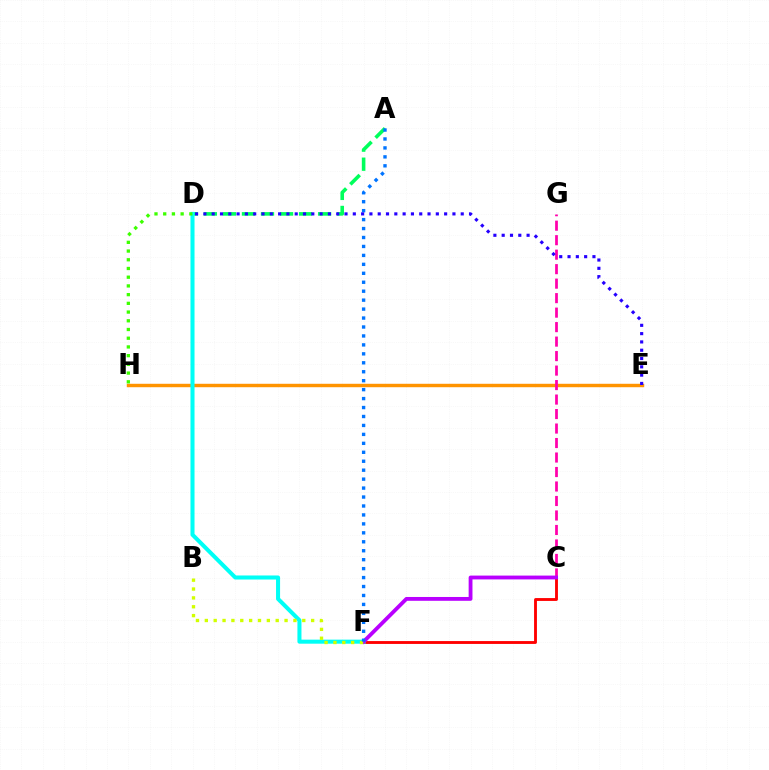{('C', 'F'): [{'color': '#ff0000', 'line_style': 'solid', 'thickness': 2.06}, {'color': '#b900ff', 'line_style': 'solid', 'thickness': 2.75}], ('E', 'H'): [{'color': '#ff9400', 'line_style': 'solid', 'thickness': 2.47}], ('A', 'D'): [{'color': '#00ff5c', 'line_style': 'dashed', 'thickness': 2.59}], ('C', 'G'): [{'color': '#ff00ac', 'line_style': 'dashed', 'thickness': 1.97}], ('D', 'F'): [{'color': '#00fff6', 'line_style': 'solid', 'thickness': 2.91}], ('D', 'H'): [{'color': '#3dff00', 'line_style': 'dotted', 'thickness': 2.37}], ('B', 'F'): [{'color': '#d1ff00', 'line_style': 'dotted', 'thickness': 2.41}], ('A', 'F'): [{'color': '#0074ff', 'line_style': 'dotted', 'thickness': 2.43}], ('D', 'E'): [{'color': '#2500ff', 'line_style': 'dotted', 'thickness': 2.26}]}